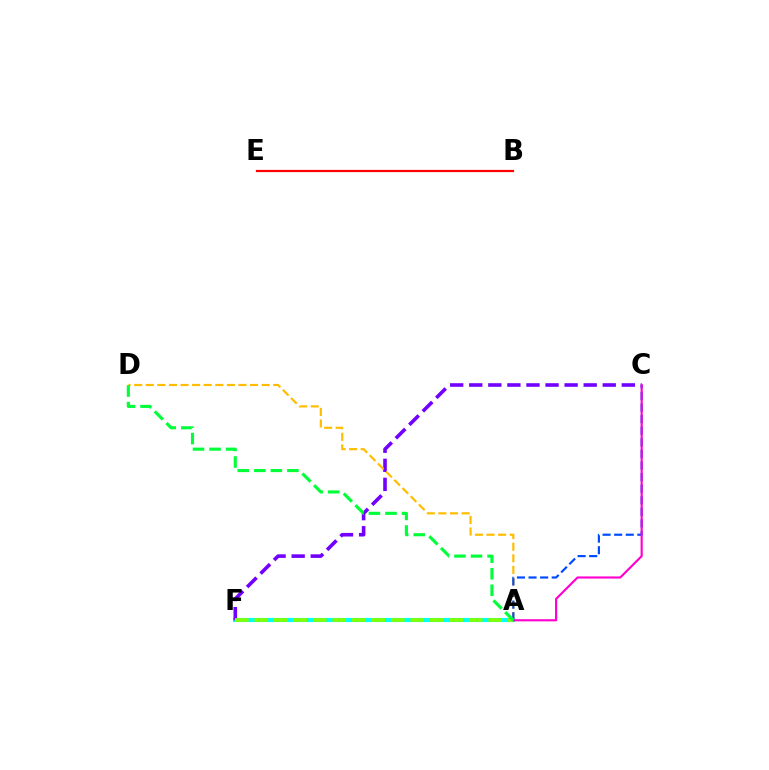{('A', 'F'): [{'color': '#00fff6', 'line_style': 'solid', 'thickness': 2.95}, {'color': '#84ff00', 'line_style': 'dashed', 'thickness': 2.65}], ('B', 'E'): [{'color': '#ff0000', 'line_style': 'solid', 'thickness': 1.59}], ('C', 'F'): [{'color': '#7200ff', 'line_style': 'dashed', 'thickness': 2.59}], ('A', 'D'): [{'color': '#ffbd00', 'line_style': 'dashed', 'thickness': 1.57}, {'color': '#00ff39', 'line_style': 'dashed', 'thickness': 2.25}], ('A', 'C'): [{'color': '#004bff', 'line_style': 'dashed', 'thickness': 1.57}, {'color': '#ff00cf', 'line_style': 'solid', 'thickness': 1.55}]}